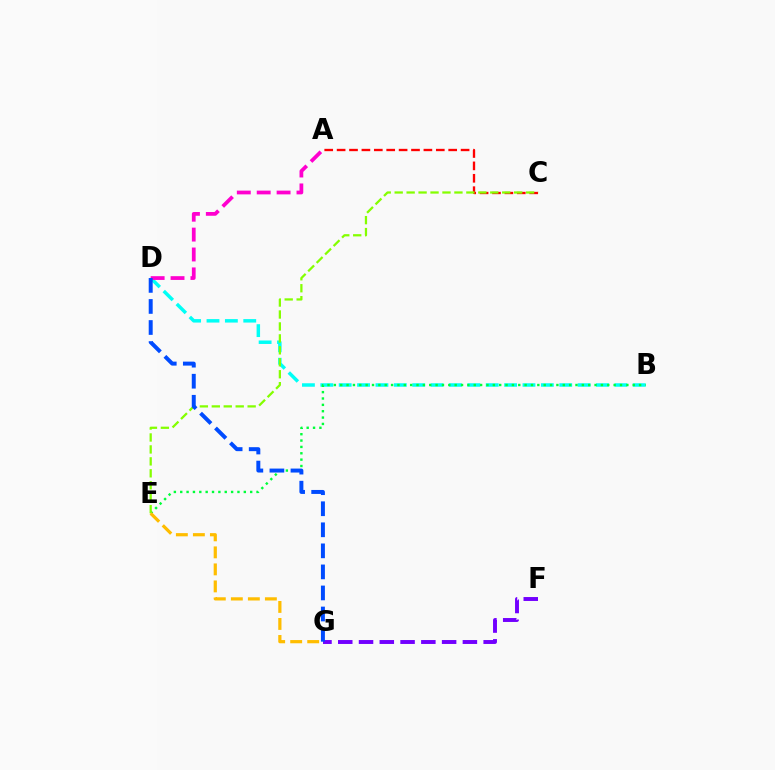{('B', 'D'): [{'color': '#00fff6', 'line_style': 'dashed', 'thickness': 2.5}], ('A', 'C'): [{'color': '#ff0000', 'line_style': 'dashed', 'thickness': 1.68}], ('B', 'E'): [{'color': '#00ff39', 'line_style': 'dotted', 'thickness': 1.73}], ('C', 'E'): [{'color': '#84ff00', 'line_style': 'dashed', 'thickness': 1.62}], ('A', 'D'): [{'color': '#ff00cf', 'line_style': 'dashed', 'thickness': 2.7}], ('E', 'G'): [{'color': '#ffbd00', 'line_style': 'dashed', 'thickness': 2.31}], ('F', 'G'): [{'color': '#7200ff', 'line_style': 'dashed', 'thickness': 2.82}], ('D', 'G'): [{'color': '#004bff', 'line_style': 'dashed', 'thickness': 2.86}]}